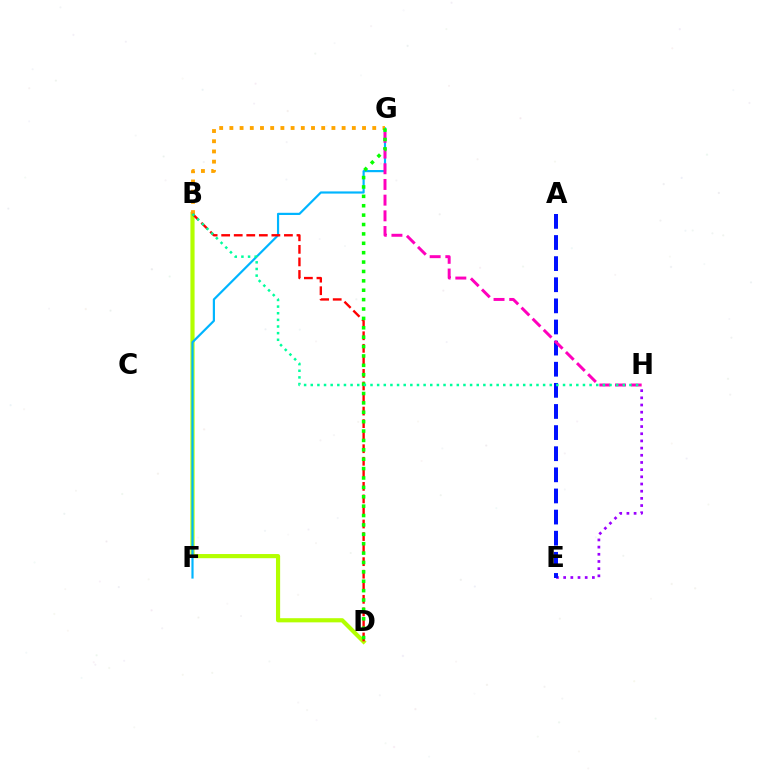{('B', 'D'): [{'color': '#b3ff00', 'line_style': 'solid', 'thickness': 2.99}, {'color': '#ff0000', 'line_style': 'dashed', 'thickness': 1.7}], ('F', 'G'): [{'color': '#00b5ff', 'line_style': 'solid', 'thickness': 1.57}], ('E', 'H'): [{'color': '#9b00ff', 'line_style': 'dotted', 'thickness': 1.95}], ('A', 'E'): [{'color': '#0010ff', 'line_style': 'dashed', 'thickness': 2.87}], ('B', 'G'): [{'color': '#ffa500', 'line_style': 'dotted', 'thickness': 2.77}], ('G', 'H'): [{'color': '#ff00bd', 'line_style': 'dashed', 'thickness': 2.13}], ('D', 'G'): [{'color': '#08ff00', 'line_style': 'dotted', 'thickness': 2.55}], ('B', 'H'): [{'color': '#00ff9d', 'line_style': 'dotted', 'thickness': 1.8}]}